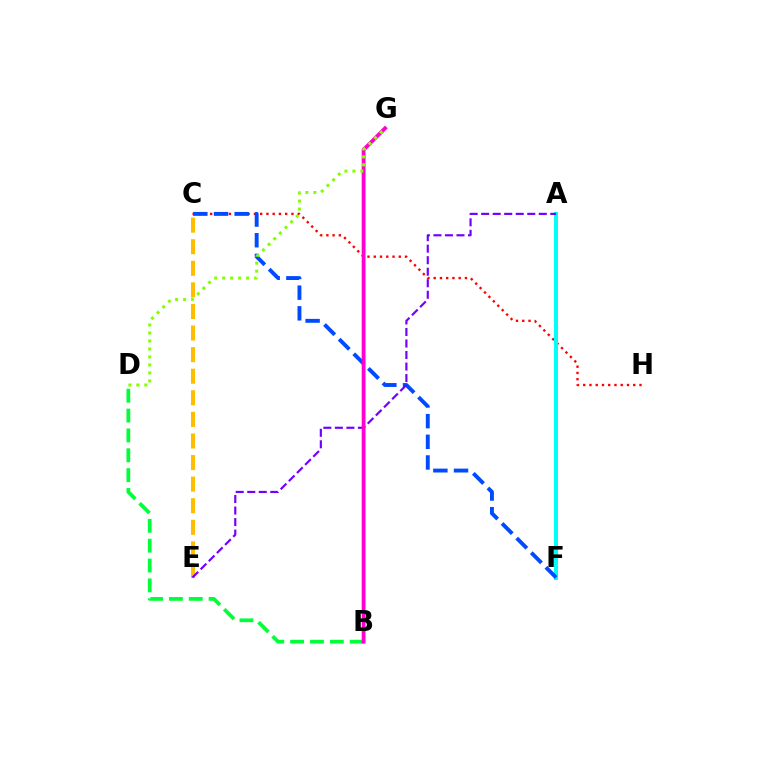{('C', 'H'): [{'color': '#ff0000', 'line_style': 'dotted', 'thickness': 1.7}], ('A', 'F'): [{'color': '#00fff6', 'line_style': 'solid', 'thickness': 2.86}], ('C', 'E'): [{'color': '#ffbd00', 'line_style': 'dashed', 'thickness': 2.93}], ('B', 'D'): [{'color': '#00ff39', 'line_style': 'dashed', 'thickness': 2.7}], ('C', 'F'): [{'color': '#004bff', 'line_style': 'dashed', 'thickness': 2.81}], ('A', 'E'): [{'color': '#7200ff', 'line_style': 'dashed', 'thickness': 1.57}], ('B', 'G'): [{'color': '#ff00cf', 'line_style': 'solid', 'thickness': 2.76}], ('D', 'G'): [{'color': '#84ff00', 'line_style': 'dotted', 'thickness': 2.17}]}